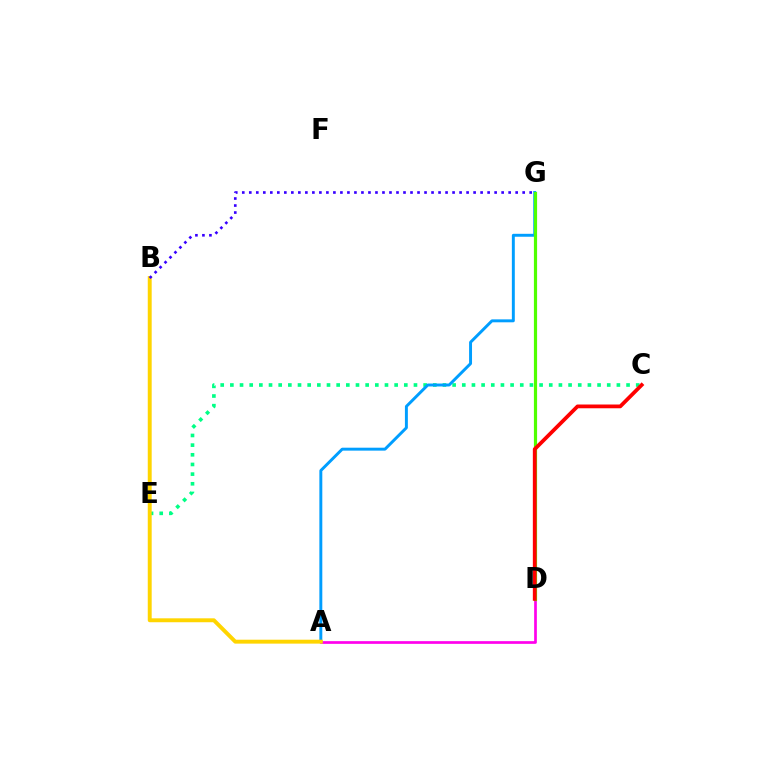{('C', 'E'): [{'color': '#00ff86', 'line_style': 'dotted', 'thickness': 2.63}], ('A', 'D'): [{'color': '#ff00ed', 'line_style': 'solid', 'thickness': 1.95}], ('A', 'G'): [{'color': '#009eff', 'line_style': 'solid', 'thickness': 2.12}], ('D', 'G'): [{'color': '#4fff00', 'line_style': 'solid', 'thickness': 2.29}], ('C', 'D'): [{'color': '#ff0000', 'line_style': 'solid', 'thickness': 2.71}], ('A', 'B'): [{'color': '#ffd500', 'line_style': 'solid', 'thickness': 2.82}], ('B', 'G'): [{'color': '#3700ff', 'line_style': 'dotted', 'thickness': 1.9}]}